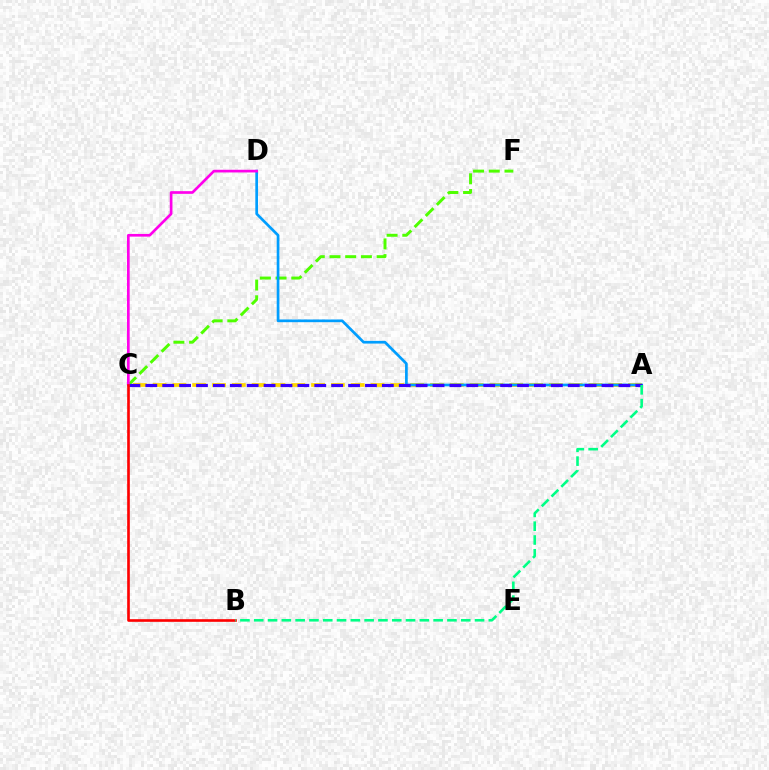{('A', 'C'): [{'color': '#ffd500', 'line_style': 'dashed', 'thickness': 2.69}, {'color': '#3700ff', 'line_style': 'dashed', 'thickness': 2.3}], ('C', 'F'): [{'color': '#4fff00', 'line_style': 'dashed', 'thickness': 2.13}], ('A', 'D'): [{'color': '#009eff', 'line_style': 'solid', 'thickness': 1.94}], ('C', 'D'): [{'color': '#ff00ed', 'line_style': 'solid', 'thickness': 1.93}], ('B', 'C'): [{'color': '#ff0000', 'line_style': 'solid', 'thickness': 1.9}], ('A', 'B'): [{'color': '#00ff86', 'line_style': 'dashed', 'thickness': 1.87}]}